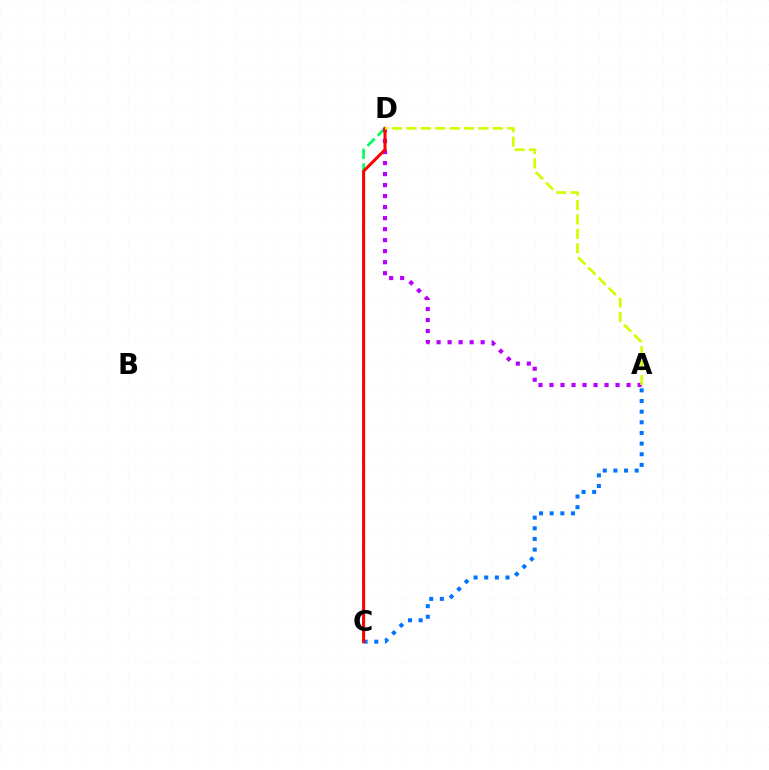{('C', 'D'): [{'color': '#00ff5c', 'line_style': 'dashed', 'thickness': 1.99}, {'color': '#ff0000', 'line_style': 'solid', 'thickness': 2.19}], ('A', 'D'): [{'color': '#b900ff', 'line_style': 'dotted', 'thickness': 2.99}, {'color': '#d1ff00', 'line_style': 'dashed', 'thickness': 1.95}], ('A', 'C'): [{'color': '#0074ff', 'line_style': 'dotted', 'thickness': 2.89}]}